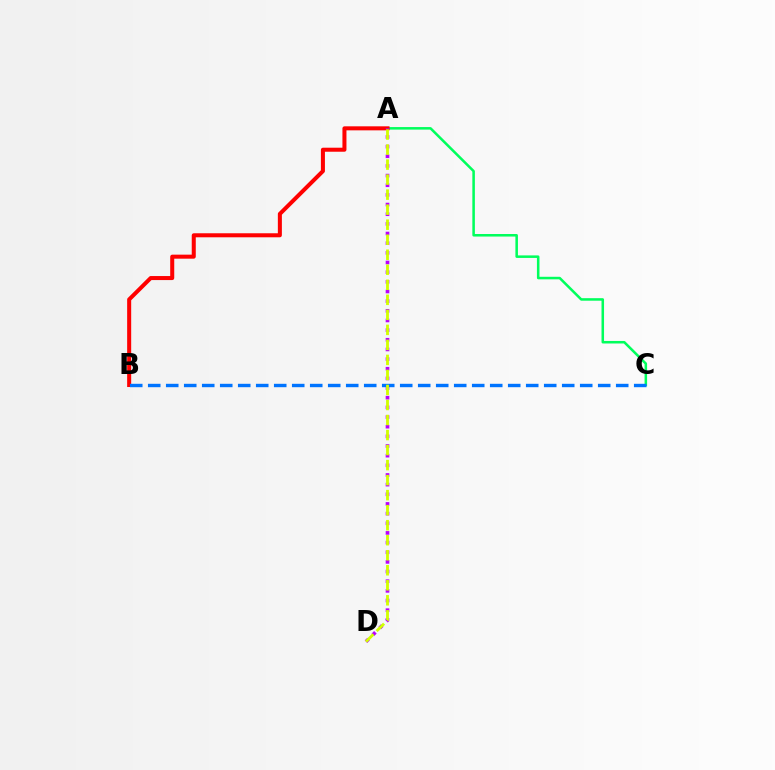{('A', 'C'): [{'color': '#00ff5c', 'line_style': 'solid', 'thickness': 1.83}], ('A', 'B'): [{'color': '#ff0000', 'line_style': 'solid', 'thickness': 2.9}], ('A', 'D'): [{'color': '#b900ff', 'line_style': 'dotted', 'thickness': 2.62}, {'color': '#d1ff00', 'line_style': 'dashed', 'thickness': 2.04}], ('B', 'C'): [{'color': '#0074ff', 'line_style': 'dashed', 'thickness': 2.45}]}